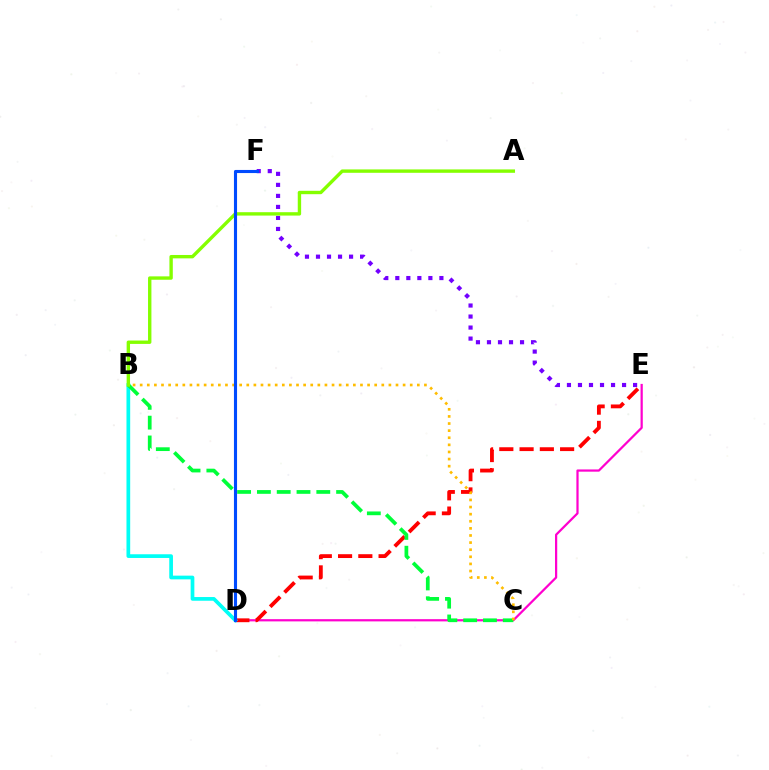{('E', 'F'): [{'color': '#7200ff', 'line_style': 'dotted', 'thickness': 2.99}], ('D', 'E'): [{'color': '#ff00cf', 'line_style': 'solid', 'thickness': 1.6}, {'color': '#ff0000', 'line_style': 'dashed', 'thickness': 2.75}], ('B', 'D'): [{'color': '#00fff6', 'line_style': 'solid', 'thickness': 2.67}], ('B', 'C'): [{'color': '#00ff39', 'line_style': 'dashed', 'thickness': 2.69}, {'color': '#ffbd00', 'line_style': 'dotted', 'thickness': 1.93}], ('A', 'B'): [{'color': '#84ff00', 'line_style': 'solid', 'thickness': 2.43}], ('D', 'F'): [{'color': '#004bff', 'line_style': 'solid', 'thickness': 2.23}]}